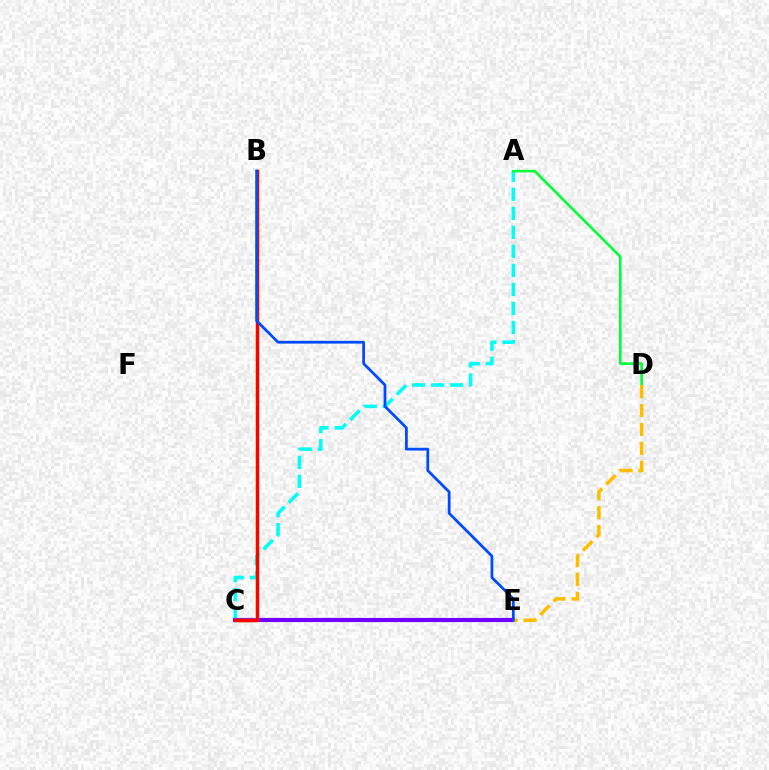{('C', 'E'): [{'color': '#ff00cf', 'line_style': 'dotted', 'thickness': 2.86}, {'color': '#7200ff', 'line_style': 'solid', 'thickness': 2.99}], ('A', 'C'): [{'color': '#00fff6', 'line_style': 'dashed', 'thickness': 2.59}], ('B', 'C'): [{'color': '#84ff00', 'line_style': 'solid', 'thickness': 2.41}, {'color': '#ff0000', 'line_style': 'solid', 'thickness': 2.46}], ('A', 'D'): [{'color': '#00ff39', 'line_style': 'solid', 'thickness': 1.89}], ('D', 'E'): [{'color': '#ffbd00', 'line_style': 'dashed', 'thickness': 2.57}], ('B', 'E'): [{'color': '#004bff', 'line_style': 'solid', 'thickness': 1.99}]}